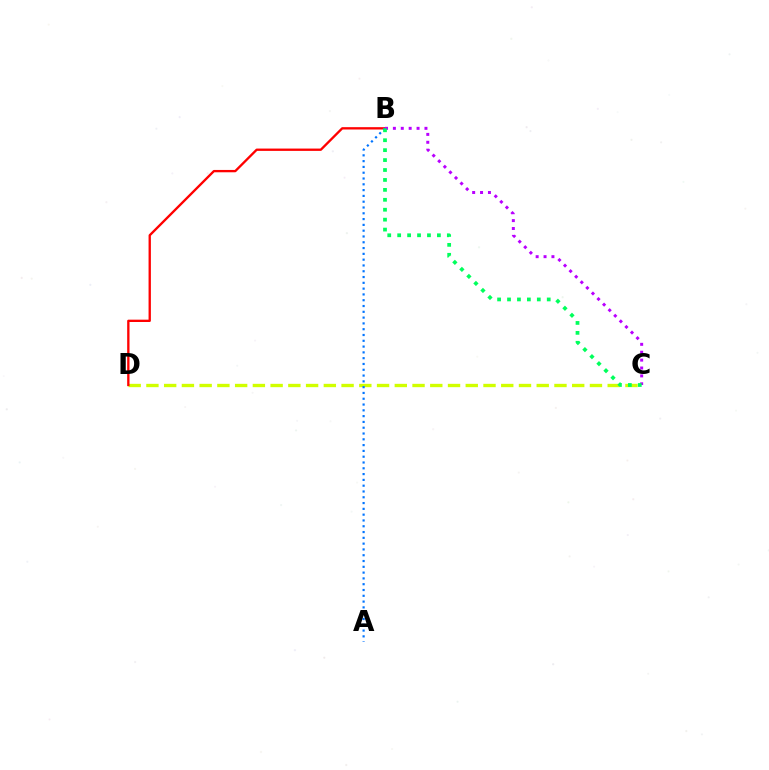{('C', 'D'): [{'color': '#d1ff00', 'line_style': 'dashed', 'thickness': 2.41}], ('B', 'D'): [{'color': '#ff0000', 'line_style': 'solid', 'thickness': 1.68}], ('A', 'B'): [{'color': '#0074ff', 'line_style': 'dotted', 'thickness': 1.57}], ('B', 'C'): [{'color': '#b900ff', 'line_style': 'dotted', 'thickness': 2.14}, {'color': '#00ff5c', 'line_style': 'dotted', 'thickness': 2.7}]}